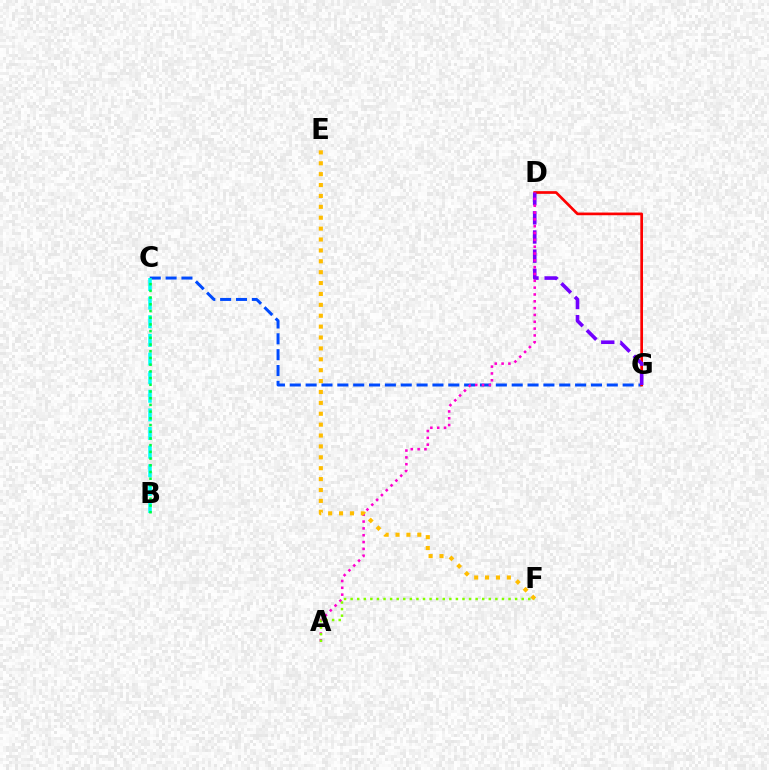{('C', 'G'): [{'color': '#004bff', 'line_style': 'dashed', 'thickness': 2.15}], ('D', 'G'): [{'color': '#ff0000', 'line_style': 'solid', 'thickness': 1.94}, {'color': '#7200ff', 'line_style': 'dashed', 'thickness': 2.6}], ('A', 'D'): [{'color': '#ff00cf', 'line_style': 'dotted', 'thickness': 1.85}], ('E', 'F'): [{'color': '#ffbd00', 'line_style': 'dotted', 'thickness': 2.96}], ('B', 'C'): [{'color': '#00fff6', 'line_style': 'dashed', 'thickness': 2.53}, {'color': '#00ff39', 'line_style': 'dotted', 'thickness': 1.82}], ('A', 'F'): [{'color': '#84ff00', 'line_style': 'dotted', 'thickness': 1.79}]}